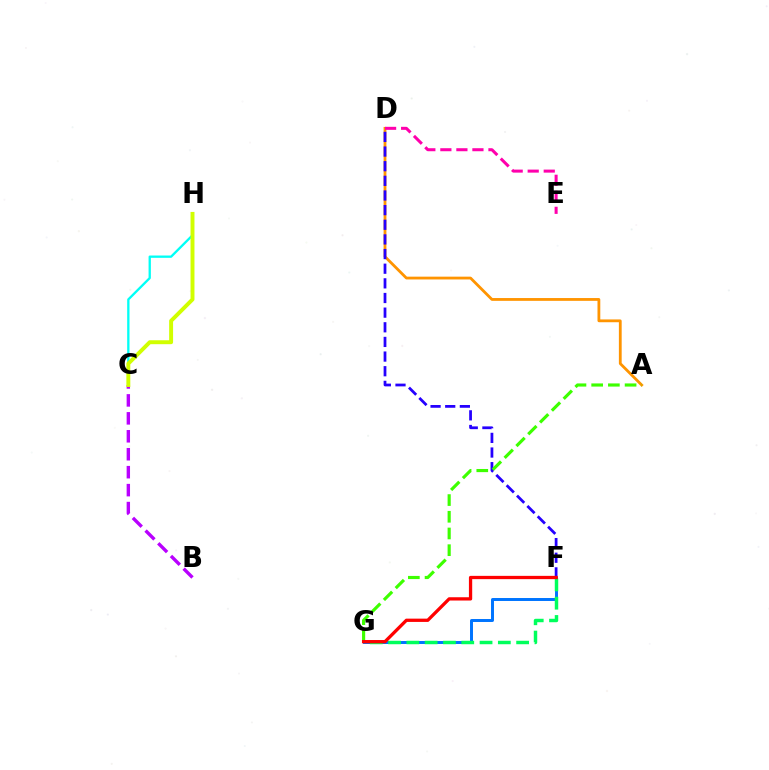{('A', 'D'): [{'color': '#ff9400', 'line_style': 'solid', 'thickness': 2.01}], ('F', 'G'): [{'color': '#0074ff', 'line_style': 'solid', 'thickness': 2.14}, {'color': '#00ff5c', 'line_style': 'dashed', 'thickness': 2.49}, {'color': '#ff0000', 'line_style': 'solid', 'thickness': 2.36}], ('C', 'H'): [{'color': '#00fff6', 'line_style': 'solid', 'thickness': 1.66}, {'color': '#d1ff00', 'line_style': 'solid', 'thickness': 2.83}], ('D', 'F'): [{'color': '#2500ff', 'line_style': 'dashed', 'thickness': 1.99}], ('A', 'G'): [{'color': '#3dff00', 'line_style': 'dashed', 'thickness': 2.27}], ('D', 'E'): [{'color': '#ff00ac', 'line_style': 'dashed', 'thickness': 2.18}], ('B', 'C'): [{'color': '#b900ff', 'line_style': 'dashed', 'thickness': 2.44}]}